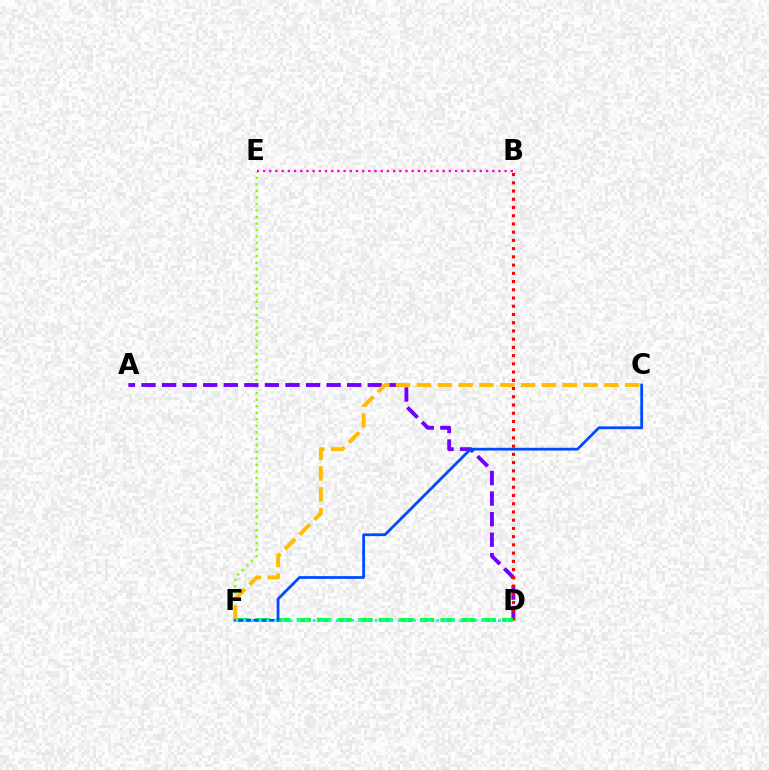{('E', 'F'): [{'color': '#84ff00', 'line_style': 'dotted', 'thickness': 1.77}], ('A', 'D'): [{'color': '#7200ff', 'line_style': 'dashed', 'thickness': 2.79}], ('B', 'E'): [{'color': '#ff00cf', 'line_style': 'dotted', 'thickness': 1.68}], ('B', 'D'): [{'color': '#ff0000', 'line_style': 'dotted', 'thickness': 2.24}], ('D', 'F'): [{'color': '#00ff39', 'line_style': 'dashed', 'thickness': 2.79}, {'color': '#00fff6', 'line_style': 'dotted', 'thickness': 2.1}], ('C', 'F'): [{'color': '#ffbd00', 'line_style': 'dashed', 'thickness': 2.83}, {'color': '#004bff', 'line_style': 'solid', 'thickness': 2.0}]}